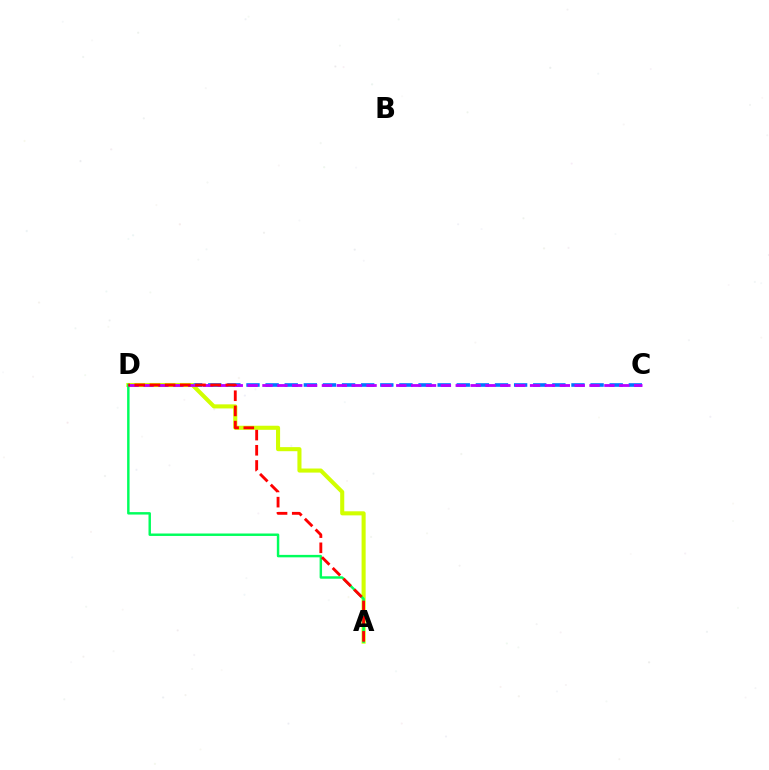{('C', 'D'): [{'color': '#0074ff', 'line_style': 'dashed', 'thickness': 2.6}, {'color': '#b900ff', 'line_style': 'dashed', 'thickness': 2.02}], ('A', 'D'): [{'color': '#d1ff00', 'line_style': 'solid', 'thickness': 2.93}, {'color': '#00ff5c', 'line_style': 'solid', 'thickness': 1.76}, {'color': '#ff0000', 'line_style': 'dashed', 'thickness': 2.06}]}